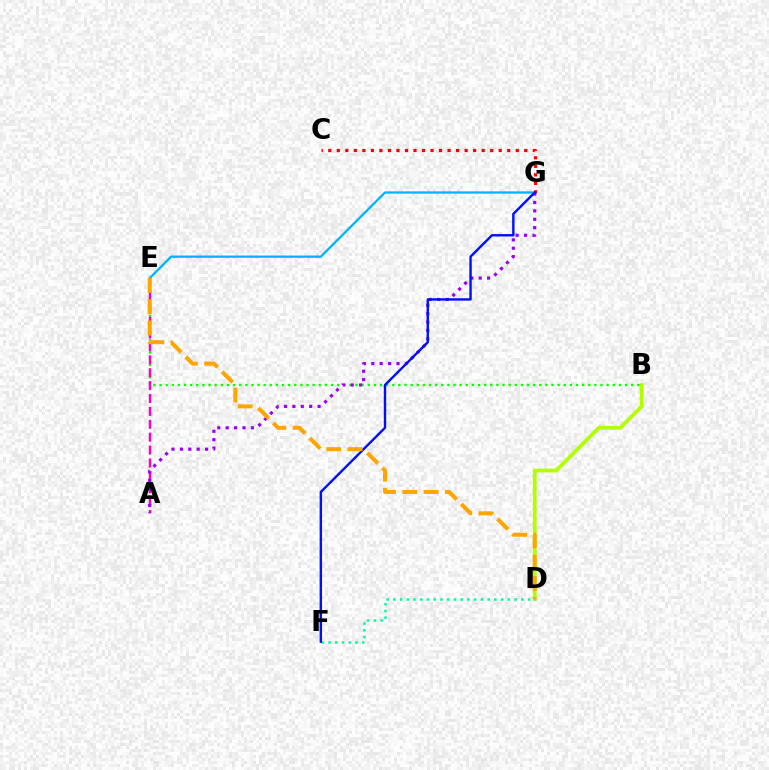{('B', 'E'): [{'color': '#08ff00', 'line_style': 'dotted', 'thickness': 1.66}], ('E', 'G'): [{'color': '#00b5ff', 'line_style': 'solid', 'thickness': 1.64}], ('A', 'E'): [{'color': '#ff00bd', 'line_style': 'dashed', 'thickness': 1.75}], ('B', 'D'): [{'color': '#b3ff00', 'line_style': 'solid', 'thickness': 2.73}], ('A', 'G'): [{'color': '#9b00ff', 'line_style': 'dotted', 'thickness': 2.28}], ('C', 'G'): [{'color': '#ff0000', 'line_style': 'dotted', 'thickness': 2.32}], ('D', 'F'): [{'color': '#00ff9d', 'line_style': 'dotted', 'thickness': 1.83}], ('F', 'G'): [{'color': '#0010ff', 'line_style': 'solid', 'thickness': 1.73}], ('D', 'E'): [{'color': '#ffa500', 'line_style': 'dashed', 'thickness': 2.89}]}